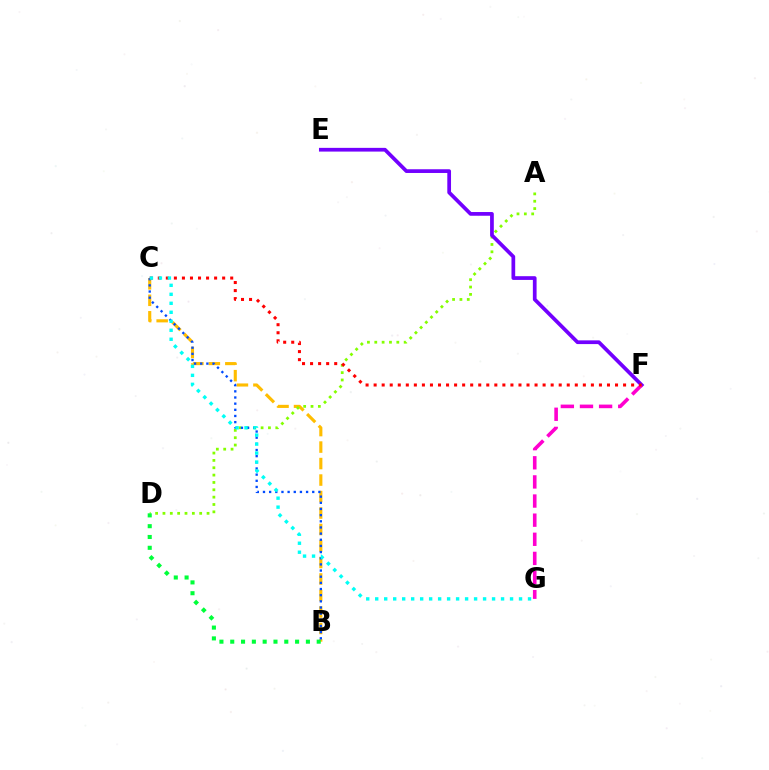{('B', 'C'): [{'color': '#ffbd00', 'line_style': 'dashed', 'thickness': 2.24}, {'color': '#004bff', 'line_style': 'dotted', 'thickness': 1.67}], ('A', 'D'): [{'color': '#84ff00', 'line_style': 'dotted', 'thickness': 2.0}], ('B', 'D'): [{'color': '#00ff39', 'line_style': 'dotted', 'thickness': 2.94}], ('E', 'F'): [{'color': '#7200ff', 'line_style': 'solid', 'thickness': 2.68}], ('F', 'G'): [{'color': '#ff00cf', 'line_style': 'dashed', 'thickness': 2.6}], ('C', 'F'): [{'color': '#ff0000', 'line_style': 'dotted', 'thickness': 2.19}], ('C', 'G'): [{'color': '#00fff6', 'line_style': 'dotted', 'thickness': 2.44}]}